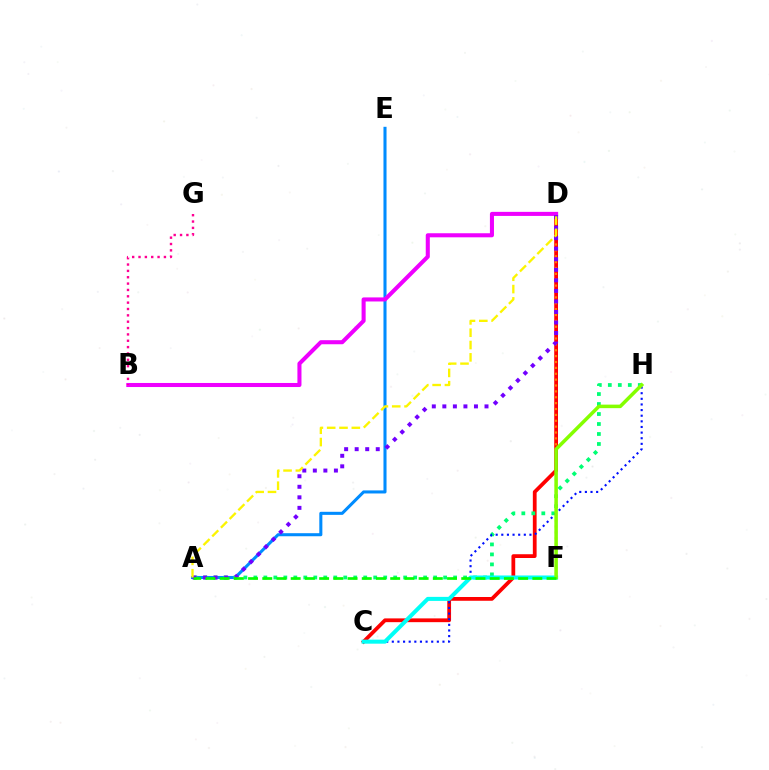{('C', 'D'): [{'color': '#ff0000', 'line_style': 'solid', 'thickness': 2.71}], ('A', 'E'): [{'color': '#008cff', 'line_style': 'solid', 'thickness': 2.2}], ('D', 'F'): [{'color': '#ff7c00', 'line_style': 'dotted', 'thickness': 1.6}], ('A', 'H'): [{'color': '#00ff74', 'line_style': 'dotted', 'thickness': 2.71}], ('C', 'H'): [{'color': '#0010ff', 'line_style': 'dotted', 'thickness': 1.53}], ('B', 'D'): [{'color': '#ee00ff', 'line_style': 'solid', 'thickness': 2.92}], ('C', 'F'): [{'color': '#00fff6', 'line_style': 'solid', 'thickness': 2.9}], ('A', 'D'): [{'color': '#7200ff', 'line_style': 'dotted', 'thickness': 2.86}, {'color': '#fcf500', 'line_style': 'dashed', 'thickness': 1.67}], ('B', 'G'): [{'color': '#ff0094', 'line_style': 'dotted', 'thickness': 1.73}], ('F', 'H'): [{'color': '#84ff00', 'line_style': 'solid', 'thickness': 2.54}], ('A', 'F'): [{'color': '#08ff00', 'line_style': 'dashed', 'thickness': 1.93}]}